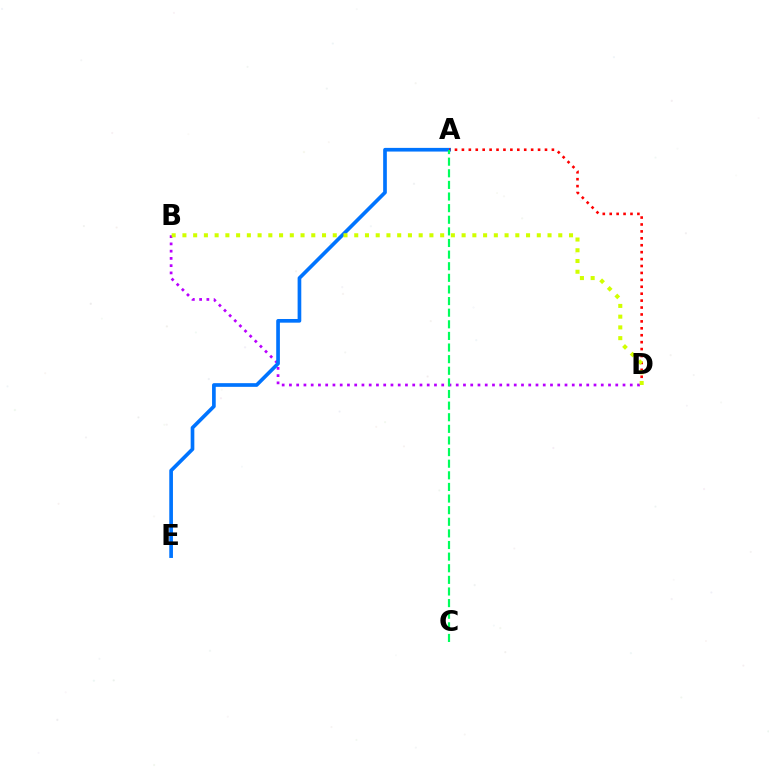{('B', 'D'): [{'color': '#b900ff', 'line_style': 'dotted', 'thickness': 1.97}, {'color': '#d1ff00', 'line_style': 'dotted', 'thickness': 2.92}], ('A', 'E'): [{'color': '#0074ff', 'line_style': 'solid', 'thickness': 2.64}], ('A', 'D'): [{'color': '#ff0000', 'line_style': 'dotted', 'thickness': 1.88}], ('A', 'C'): [{'color': '#00ff5c', 'line_style': 'dashed', 'thickness': 1.58}]}